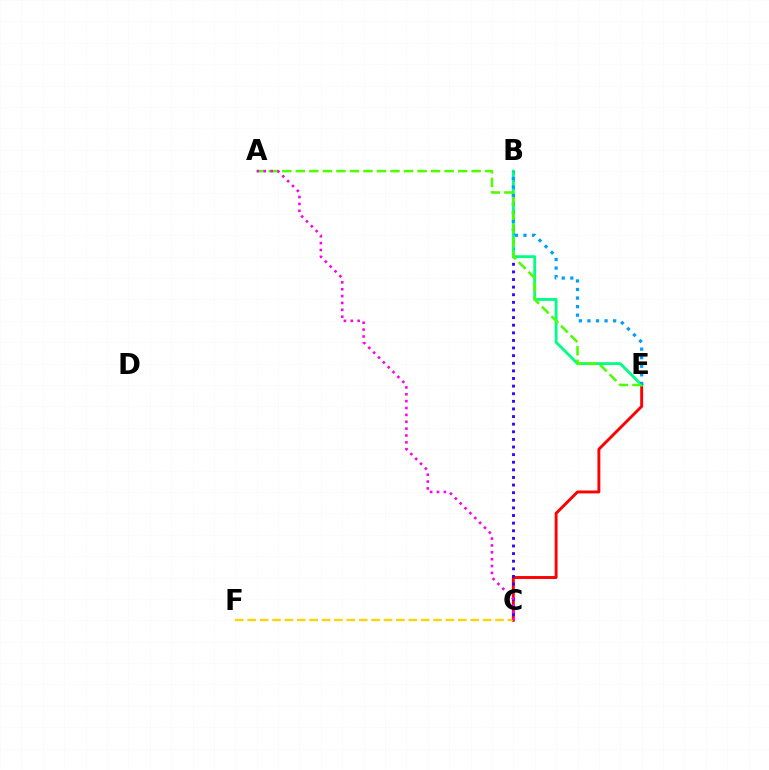{('C', 'E'): [{'color': '#ff0000', 'line_style': 'solid', 'thickness': 2.09}], ('B', 'C'): [{'color': '#3700ff', 'line_style': 'dotted', 'thickness': 2.07}], ('B', 'E'): [{'color': '#00ff86', 'line_style': 'solid', 'thickness': 2.06}, {'color': '#009eff', 'line_style': 'dotted', 'thickness': 2.33}], ('A', 'E'): [{'color': '#4fff00', 'line_style': 'dashed', 'thickness': 1.84}], ('C', 'F'): [{'color': '#ffd500', 'line_style': 'dashed', 'thickness': 1.68}], ('A', 'C'): [{'color': '#ff00ed', 'line_style': 'dotted', 'thickness': 1.87}]}